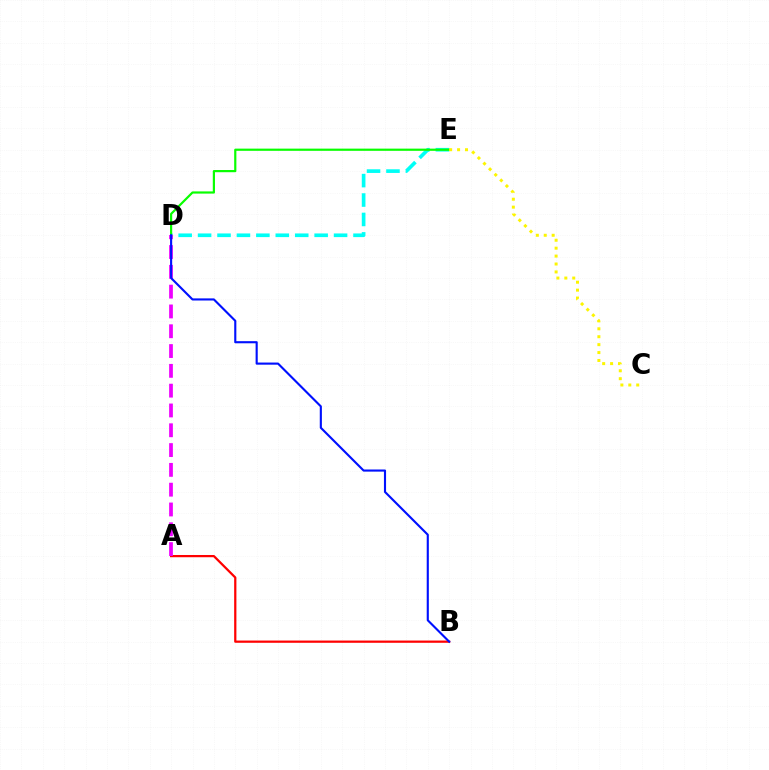{('A', 'B'): [{'color': '#ff0000', 'line_style': 'solid', 'thickness': 1.61}], ('D', 'E'): [{'color': '#00fff6', 'line_style': 'dashed', 'thickness': 2.64}, {'color': '#08ff00', 'line_style': 'solid', 'thickness': 1.58}], ('C', 'E'): [{'color': '#fcf500', 'line_style': 'dotted', 'thickness': 2.15}], ('A', 'D'): [{'color': '#ee00ff', 'line_style': 'dashed', 'thickness': 2.69}], ('B', 'D'): [{'color': '#0010ff', 'line_style': 'solid', 'thickness': 1.53}]}